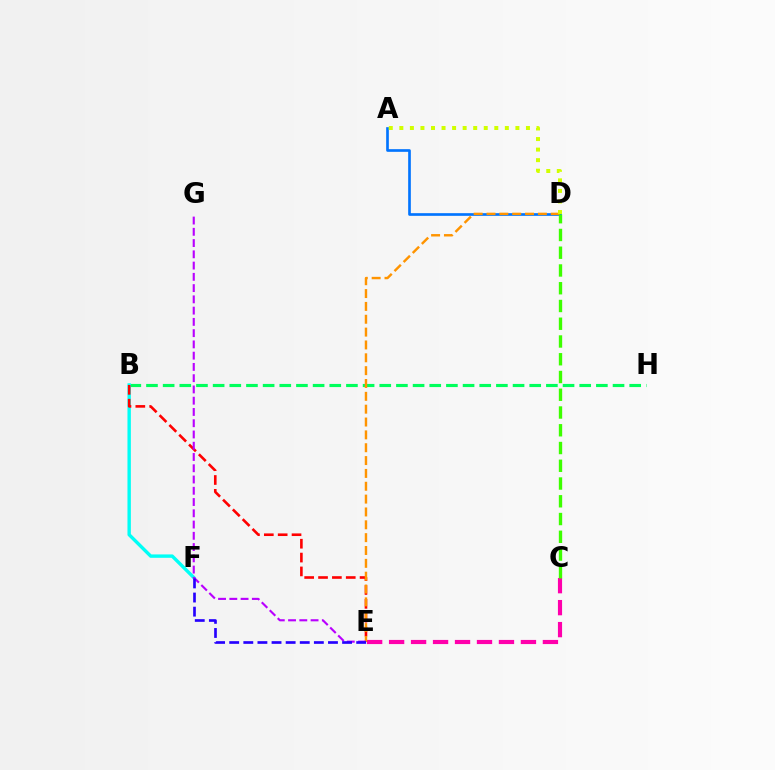{('A', 'D'): [{'color': '#0074ff', 'line_style': 'solid', 'thickness': 1.92}, {'color': '#d1ff00', 'line_style': 'dotted', 'thickness': 2.87}], ('B', 'H'): [{'color': '#00ff5c', 'line_style': 'dashed', 'thickness': 2.26}], ('B', 'F'): [{'color': '#00fff6', 'line_style': 'solid', 'thickness': 2.44}], ('C', 'E'): [{'color': '#ff00ac', 'line_style': 'dashed', 'thickness': 2.98}], ('B', 'E'): [{'color': '#ff0000', 'line_style': 'dashed', 'thickness': 1.88}], ('D', 'E'): [{'color': '#ff9400', 'line_style': 'dashed', 'thickness': 1.75}], ('C', 'D'): [{'color': '#3dff00', 'line_style': 'dashed', 'thickness': 2.41}], ('E', 'G'): [{'color': '#b900ff', 'line_style': 'dashed', 'thickness': 1.53}], ('E', 'F'): [{'color': '#2500ff', 'line_style': 'dashed', 'thickness': 1.92}]}